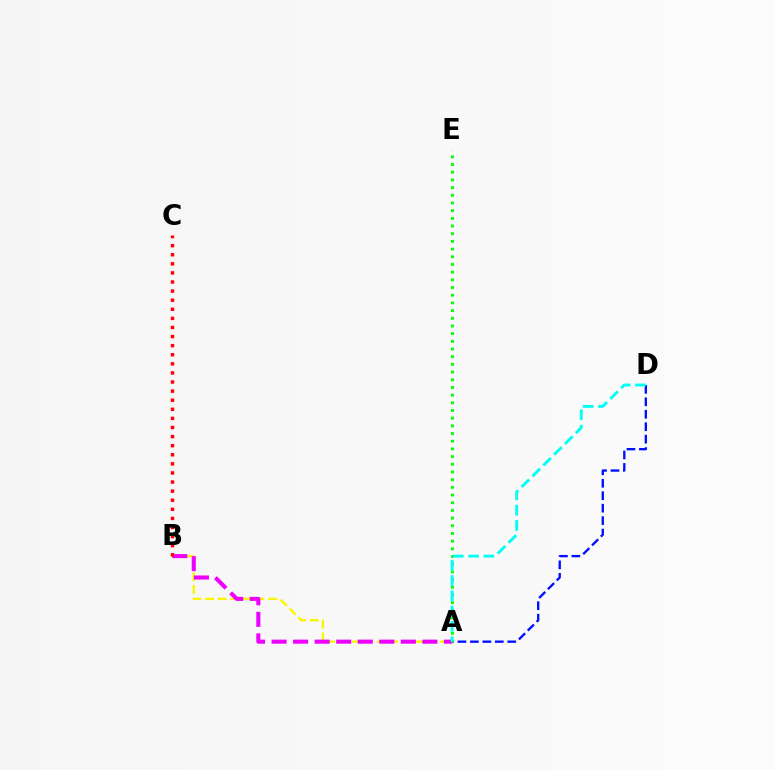{('A', 'B'): [{'color': '#fcf500', 'line_style': 'dashed', 'thickness': 1.71}, {'color': '#ee00ff', 'line_style': 'dashed', 'thickness': 2.93}], ('A', 'D'): [{'color': '#0010ff', 'line_style': 'dashed', 'thickness': 1.69}, {'color': '#00fff6', 'line_style': 'dashed', 'thickness': 2.08}], ('A', 'E'): [{'color': '#08ff00', 'line_style': 'dotted', 'thickness': 2.09}], ('B', 'C'): [{'color': '#ff0000', 'line_style': 'dotted', 'thickness': 2.47}]}